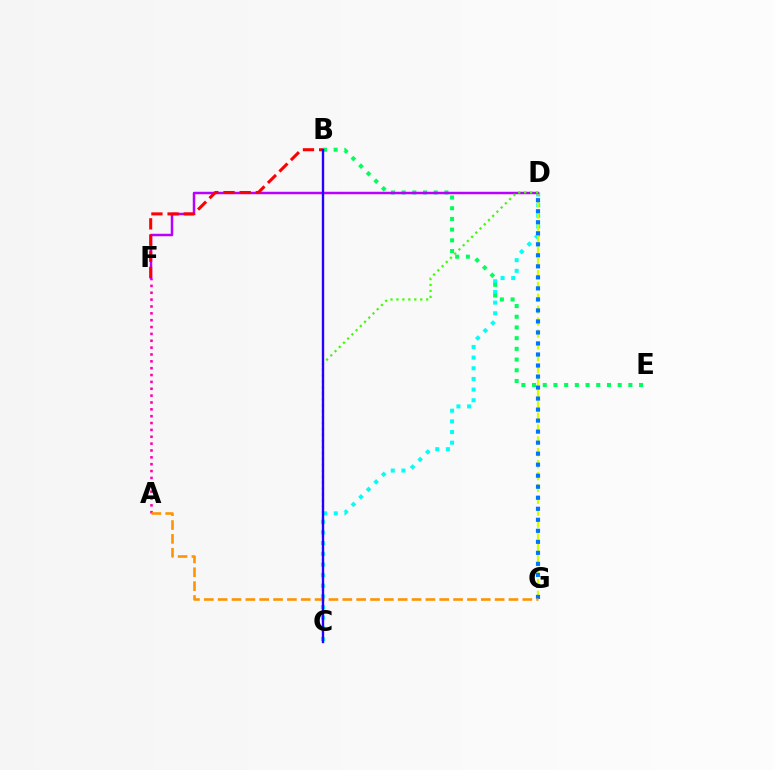{('A', 'F'): [{'color': '#ff00ac', 'line_style': 'dotted', 'thickness': 1.86}], ('C', 'D'): [{'color': '#00fff6', 'line_style': 'dotted', 'thickness': 2.9}, {'color': '#3dff00', 'line_style': 'dotted', 'thickness': 1.62}], ('B', 'E'): [{'color': '#00ff5c', 'line_style': 'dotted', 'thickness': 2.91}], ('D', 'G'): [{'color': '#d1ff00', 'line_style': 'dashed', 'thickness': 1.61}, {'color': '#0074ff', 'line_style': 'dotted', 'thickness': 2.99}], ('D', 'F'): [{'color': '#b900ff', 'line_style': 'solid', 'thickness': 1.78}], ('B', 'F'): [{'color': '#ff0000', 'line_style': 'dashed', 'thickness': 2.2}], ('A', 'G'): [{'color': '#ff9400', 'line_style': 'dashed', 'thickness': 1.88}], ('B', 'C'): [{'color': '#2500ff', 'line_style': 'solid', 'thickness': 1.71}]}